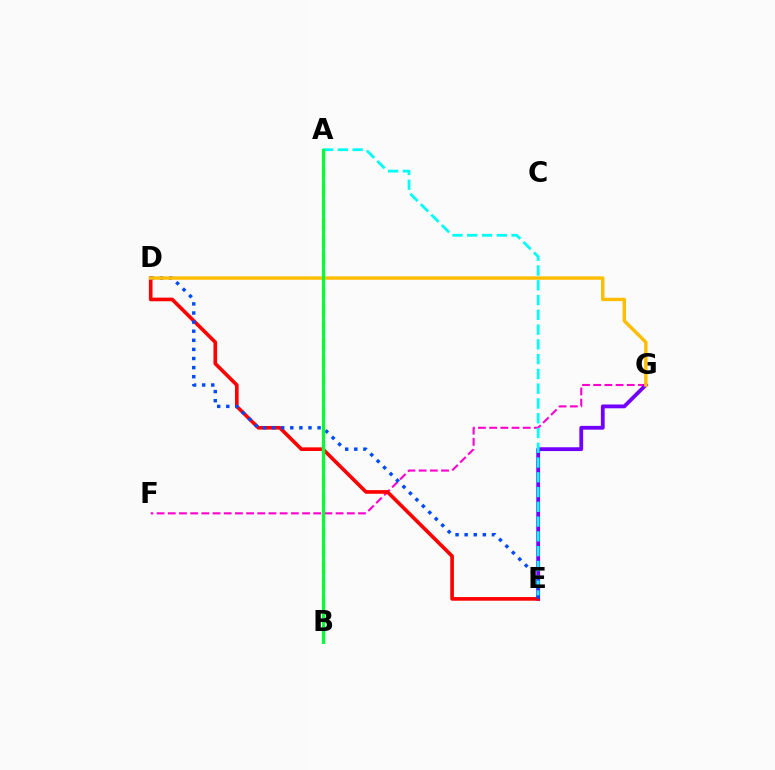{('F', 'G'): [{'color': '#ff00cf', 'line_style': 'dashed', 'thickness': 1.52}], ('E', 'G'): [{'color': '#7200ff', 'line_style': 'solid', 'thickness': 2.74}], ('A', 'E'): [{'color': '#00fff6', 'line_style': 'dashed', 'thickness': 2.01}], ('D', 'E'): [{'color': '#ff0000', 'line_style': 'solid', 'thickness': 2.62}, {'color': '#004bff', 'line_style': 'dotted', 'thickness': 2.47}], ('D', 'G'): [{'color': '#ffbd00', 'line_style': 'solid', 'thickness': 2.45}], ('A', 'B'): [{'color': '#84ff00', 'line_style': 'dashed', 'thickness': 2.33}, {'color': '#00ff39', 'line_style': 'solid', 'thickness': 2.21}]}